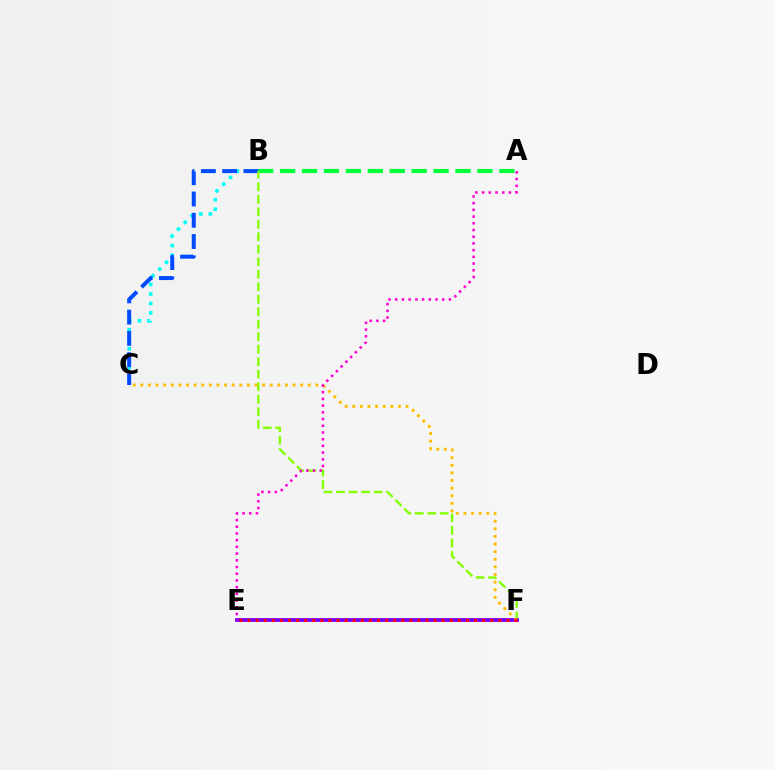{('A', 'B'): [{'color': '#00ff39', 'line_style': 'dashed', 'thickness': 2.98}], ('B', 'C'): [{'color': '#00fff6', 'line_style': 'dotted', 'thickness': 2.59}, {'color': '#004bff', 'line_style': 'dashed', 'thickness': 2.89}], ('B', 'F'): [{'color': '#84ff00', 'line_style': 'dashed', 'thickness': 1.7}], ('E', 'F'): [{'color': '#7200ff', 'line_style': 'solid', 'thickness': 2.72}, {'color': '#ff0000', 'line_style': 'dotted', 'thickness': 2.2}], ('C', 'F'): [{'color': '#ffbd00', 'line_style': 'dotted', 'thickness': 2.07}], ('A', 'E'): [{'color': '#ff00cf', 'line_style': 'dotted', 'thickness': 1.82}]}